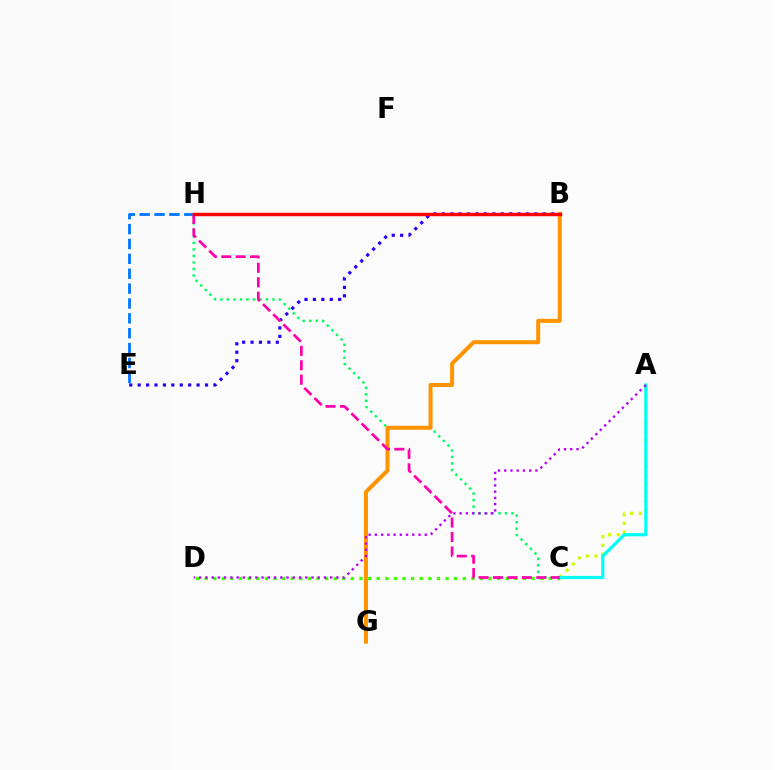{('A', 'C'): [{'color': '#d1ff00', 'line_style': 'dotted', 'thickness': 2.37}, {'color': '#00fff6', 'line_style': 'solid', 'thickness': 2.3}], ('E', 'H'): [{'color': '#0074ff', 'line_style': 'dashed', 'thickness': 2.02}], ('C', 'D'): [{'color': '#3dff00', 'line_style': 'dotted', 'thickness': 2.34}], ('B', 'E'): [{'color': '#2500ff', 'line_style': 'dotted', 'thickness': 2.29}], ('C', 'H'): [{'color': '#00ff5c', 'line_style': 'dotted', 'thickness': 1.77}, {'color': '#ff00ac', 'line_style': 'dashed', 'thickness': 1.96}], ('B', 'G'): [{'color': '#ff9400', 'line_style': 'solid', 'thickness': 2.89}], ('A', 'D'): [{'color': '#b900ff', 'line_style': 'dotted', 'thickness': 1.7}], ('B', 'H'): [{'color': '#ff0000', 'line_style': 'solid', 'thickness': 2.47}]}